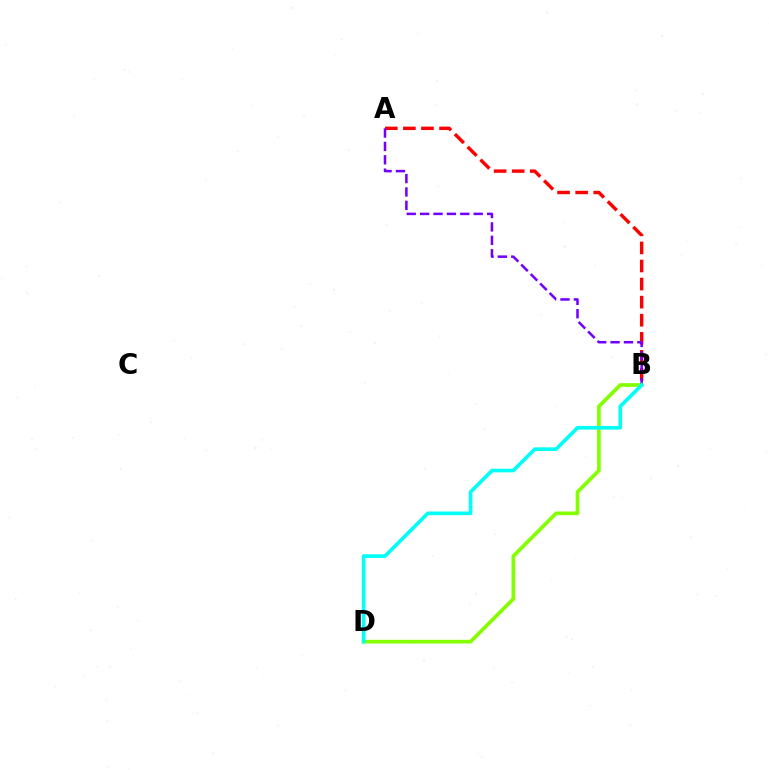{('A', 'B'): [{'color': '#ff0000', 'line_style': 'dashed', 'thickness': 2.46}, {'color': '#7200ff', 'line_style': 'dashed', 'thickness': 1.82}], ('B', 'D'): [{'color': '#84ff00', 'line_style': 'solid', 'thickness': 2.66}, {'color': '#00fff6', 'line_style': 'solid', 'thickness': 2.62}]}